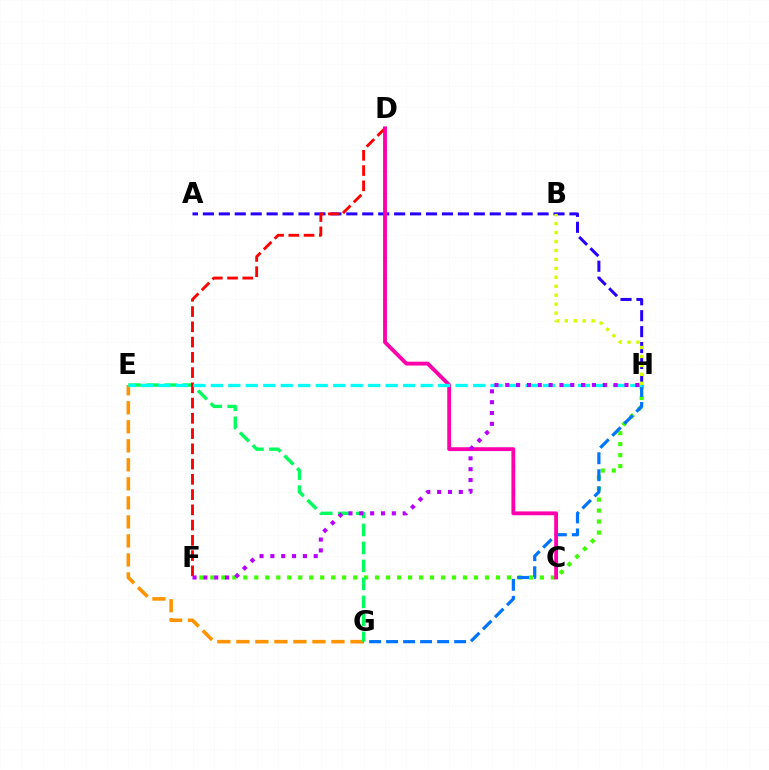{('E', 'G'): [{'color': '#ff9400', 'line_style': 'dashed', 'thickness': 2.58}, {'color': '#00ff5c', 'line_style': 'dashed', 'thickness': 2.44}], ('F', 'H'): [{'color': '#3dff00', 'line_style': 'dotted', 'thickness': 2.98}, {'color': '#b900ff', 'line_style': 'dotted', 'thickness': 2.94}], ('G', 'H'): [{'color': '#0074ff', 'line_style': 'dashed', 'thickness': 2.31}], ('A', 'H'): [{'color': '#2500ff', 'line_style': 'dashed', 'thickness': 2.17}], ('D', 'F'): [{'color': '#ff0000', 'line_style': 'dashed', 'thickness': 2.07}], ('C', 'D'): [{'color': '#ff00ac', 'line_style': 'solid', 'thickness': 2.77}], ('E', 'H'): [{'color': '#00fff6', 'line_style': 'dashed', 'thickness': 2.37}], ('B', 'H'): [{'color': '#d1ff00', 'line_style': 'dotted', 'thickness': 2.43}]}